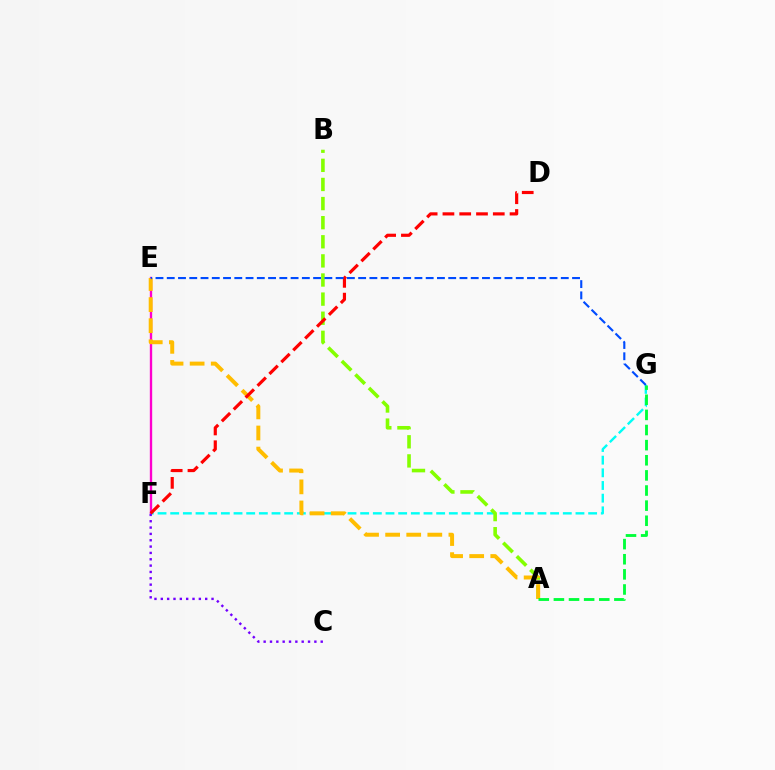{('F', 'G'): [{'color': '#00fff6', 'line_style': 'dashed', 'thickness': 1.72}], ('E', 'F'): [{'color': '#ff00cf', 'line_style': 'solid', 'thickness': 1.69}], ('A', 'B'): [{'color': '#84ff00', 'line_style': 'dashed', 'thickness': 2.6}], ('A', 'E'): [{'color': '#ffbd00', 'line_style': 'dashed', 'thickness': 2.86}], ('C', 'F'): [{'color': '#7200ff', 'line_style': 'dotted', 'thickness': 1.72}], ('A', 'G'): [{'color': '#00ff39', 'line_style': 'dashed', 'thickness': 2.05}], ('D', 'F'): [{'color': '#ff0000', 'line_style': 'dashed', 'thickness': 2.28}], ('E', 'G'): [{'color': '#004bff', 'line_style': 'dashed', 'thickness': 1.53}]}